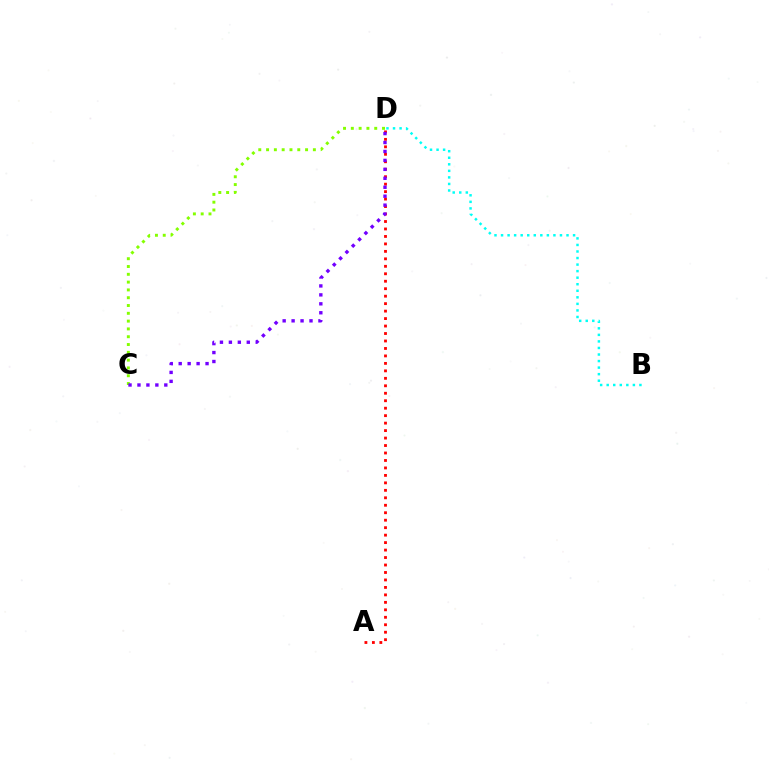{('A', 'D'): [{'color': '#ff0000', 'line_style': 'dotted', 'thickness': 2.03}], ('C', 'D'): [{'color': '#84ff00', 'line_style': 'dotted', 'thickness': 2.12}, {'color': '#7200ff', 'line_style': 'dotted', 'thickness': 2.43}], ('B', 'D'): [{'color': '#00fff6', 'line_style': 'dotted', 'thickness': 1.78}]}